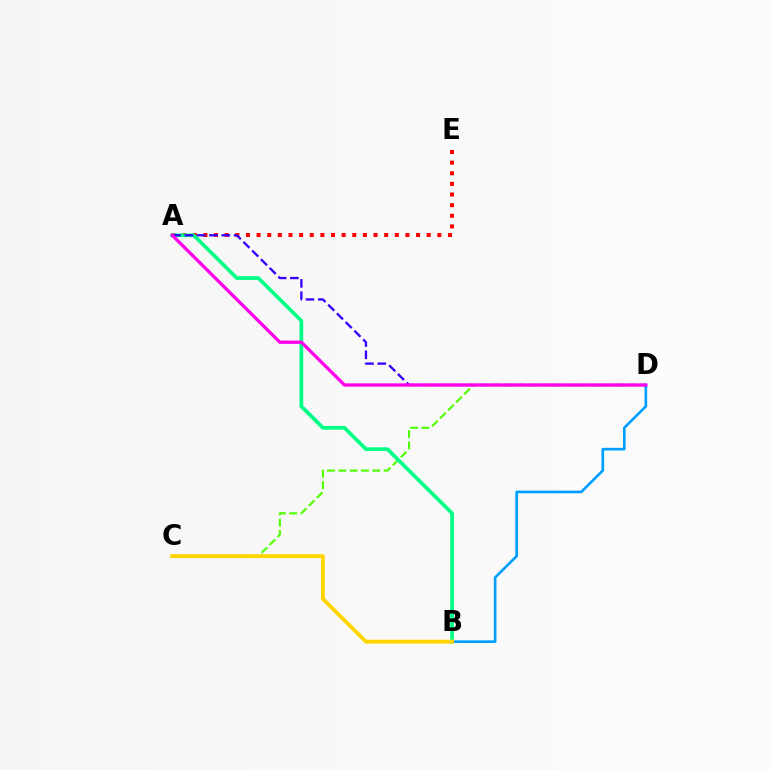{('B', 'D'): [{'color': '#009eff', 'line_style': 'solid', 'thickness': 1.91}], ('C', 'D'): [{'color': '#4fff00', 'line_style': 'dashed', 'thickness': 1.54}], ('A', 'E'): [{'color': '#ff0000', 'line_style': 'dotted', 'thickness': 2.89}], ('A', 'B'): [{'color': '#00ff86', 'line_style': 'solid', 'thickness': 2.68}], ('B', 'C'): [{'color': '#ffd500', 'line_style': 'solid', 'thickness': 2.79}], ('A', 'D'): [{'color': '#3700ff', 'line_style': 'dashed', 'thickness': 1.67}, {'color': '#ff00ed', 'line_style': 'solid', 'thickness': 2.37}]}